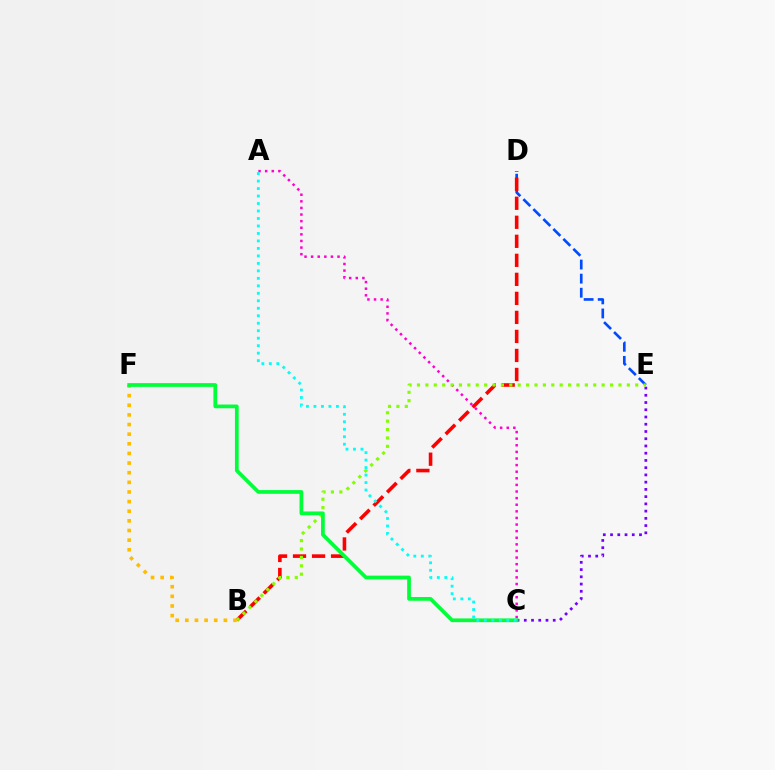{('C', 'E'): [{'color': '#7200ff', 'line_style': 'dotted', 'thickness': 1.97}], ('D', 'E'): [{'color': '#004bff', 'line_style': 'dashed', 'thickness': 1.91}], ('B', 'D'): [{'color': '#ff0000', 'line_style': 'dashed', 'thickness': 2.58}], ('A', 'C'): [{'color': '#ff00cf', 'line_style': 'dotted', 'thickness': 1.79}, {'color': '#00fff6', 'line_style': 'dotted', 'thickness': 2.03}], ('B', 'E'): [{'color': '#84ff00', 'line_style': 'dotted', 'thickness': 2.28}], ('B', 'F'): [{'color': '#ffbd00', 'line_style': 'dotted', 'thickness': 2.62}], ('C', 'F'): [{'color': '#00ff39', 'line_style': 'solid', 'thickness': 2.68}]}